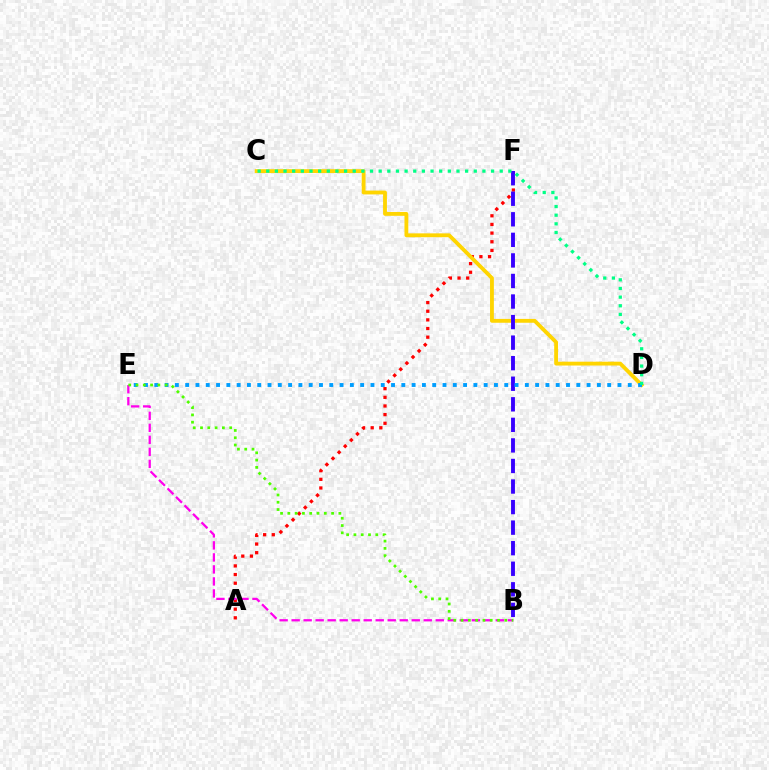{('A', 'F'): [{'color': '#ff0000', 'line_style': 'dotted', 'thickness': 2.35}], ('B', 'E'): [{'color': '#ff00ed', 'line_style': 'dashed', 'thickness': 1.63}, {'color': '#4fff00', 'line_style': 'dotted', 'thickness': 1.98}], ('C', 'D'): [{'color': '#ffd500', 'line_style': 'solid', 'thickness': 2.76}, {'color': '#00ff86', 'line_style': 'dotted', 'thickness': 2.35}], ('B', 'F'): [{'color': '#3700ff', 'line_style': 'dashed', 'thickness': 2.79}], ('D', 'E'): [{'color': '#009eff', 'line_style': 'dotted', 'thickness': 2.8}]}